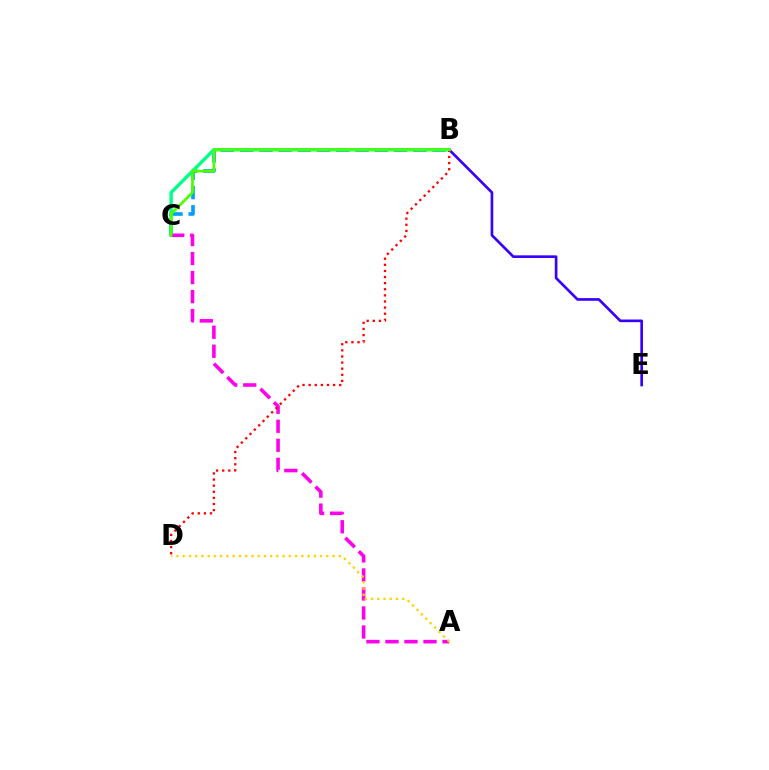{('B', 'E'): [{'color': '#3700ff', 'line_style': 'solid', 'thickness': 1.92}], ('B', 'C'): [{'color': '#009eff', 'line_style': 'dashed', 'thickness': 2.61}, {'color': '#00ff86', 'line_style': 'solid', 'thickness': 2.46}, {'color': '#4fff00', 'line_style': 'solid', 'thickness': 1.99}], ('A', 'C'): [{'color': '#ff00ed', 'line_style': 'dashed', 'thickness': 2.58}], ('A', 'D'): [{'color': '#ffd500', 'line_style': 'dotted', 'thickness': 1.7}], ('B', 'D'): [{'color': '#ff0000', 'line_style': 'dotted', 'thickness': 1.66}]}